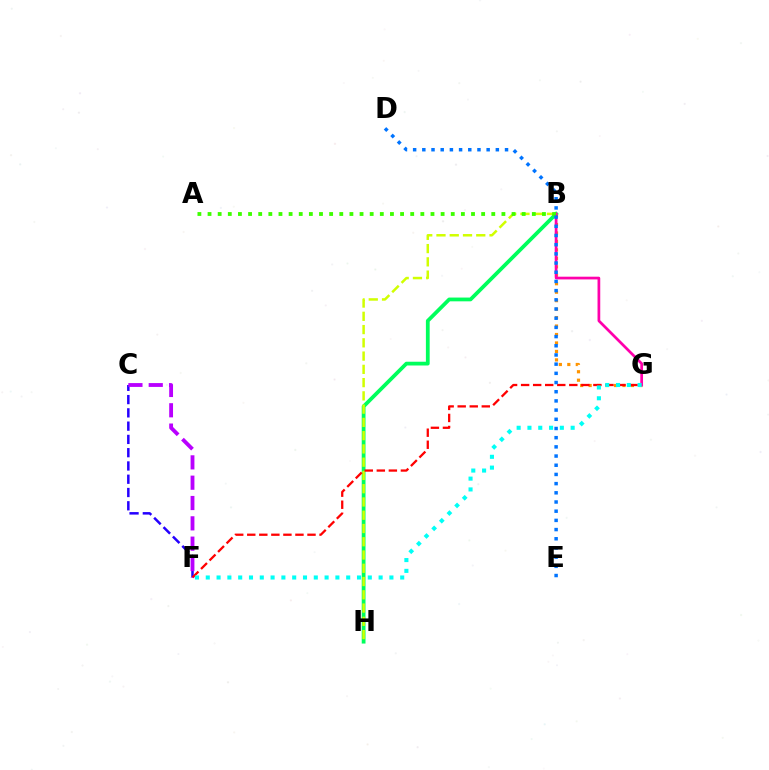{('B', 'H'): [{'color': '#00ff5c', 'line_style': 'solid', 'thickness': 2.71}, {'color': '#d1ff00', 'line_style': 'dashed', 'thickness': 1.8}], ('B', 'G'): [{'color': '#ff9400', 'line_style': 'dotted', 'thickness': 2.3}, {'color': '#ff00ac', 'line_style': 'solid', 'thickness': 1.96}], ('C', 'F'): [{'color': '#2500ff', 'line_style': 'dashed', 'thickness': 1.8}, {'color': '#b900ff', 'line_style': 'dashed', 'thickness': 2.76}], ('F', 'G'): [{'color': '#ff0000', 'line_style': 'dashed', 'thickness': 1.64}, {'color': '#00fff6', 'line_style': 'dotted', 'thickness': 2.93}], ('A', 'B'): [{'color': '#3dff00', 'line_style': 'dotted', 'thickness': 2.75}], ('D', 'E'): [{'color': '#0074ff', 'line_style': 'dotted', 'thickness': 2.5}]}